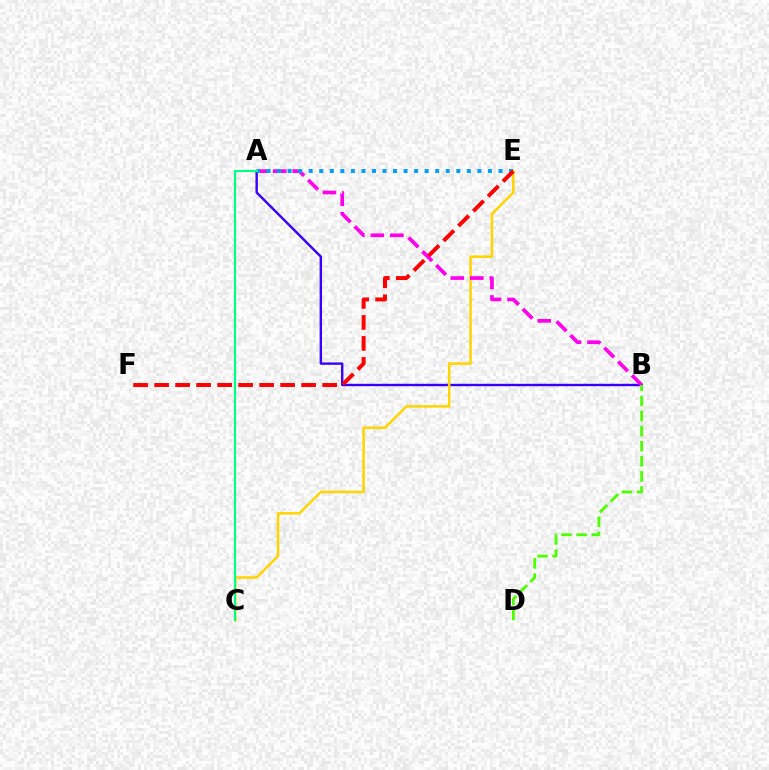{('A', 'B'): [{'color': '#3700ff', 'line_style': 'solid', 'thickness': 1.72}, {'color': '#ff00ed', 'line_style': 'dashed', 'thickness': 2.65}], ('C', 'E'): [{'color': '#ffd500', 'line_style': 'solid', 'thickness': 1.82}], ('B', 'D'): [{'color': '#4fff00', 'line_style': 'dashed', 'thickness': 2.05}], ('A', 'E'): [{'color': '#009eff', 'line_style': 'dotted', 'thickness': 2.86}], ('A', 'C'): [{'color': '#00ff86', 'line_style': 'solid', 'thickness': 1.56}], ('E', 'F'): [{'color': '#ff0000', 'line_style': 'dashed', 'thickness': 2.85}]}